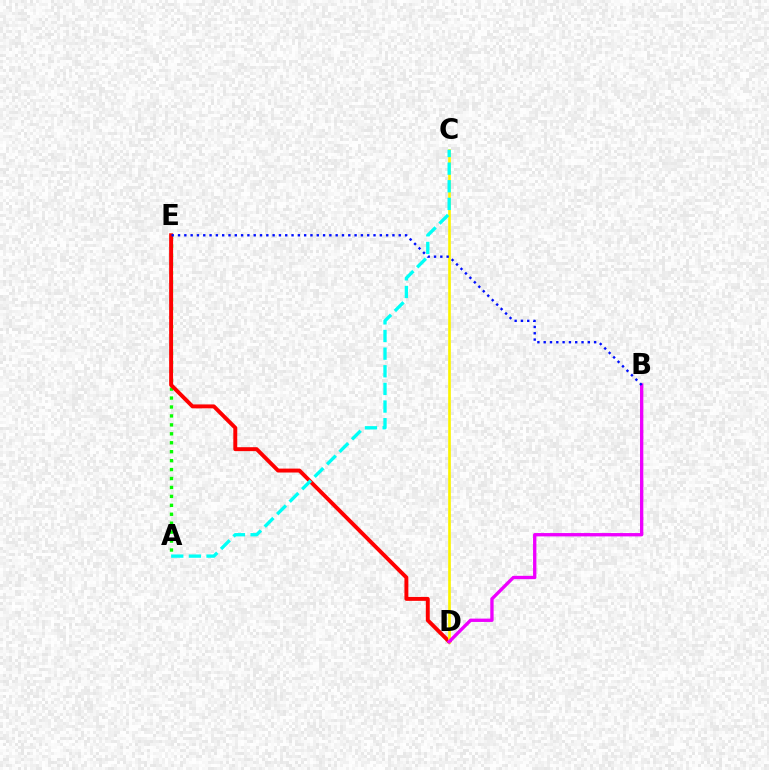{('A', 'E'): [{'color': '#08ff00', 'line_style': 'dotted', 'thickness': 2.43}], ('D', 'E'): [{'color': '#ff0000', 'line_style': 'solid', 'thickness': 2.83}], ('C', 'D'): [{'color': '#fcf500', 'line_style': 'solid', 'thickness': 1.91}], ('B', 'D'): [{'color': '#ee00ff', 'line_style': 'solid', 'thickness': 2.4}], ('B', 'E'): [{'color': '#0010ff', 'line_style': 'dotted', 'thickness': 1.71}], ('A', 'C'): [{'color': '#00fff6', 'line_style': 'dashed', 'thickness': 2.4}]}